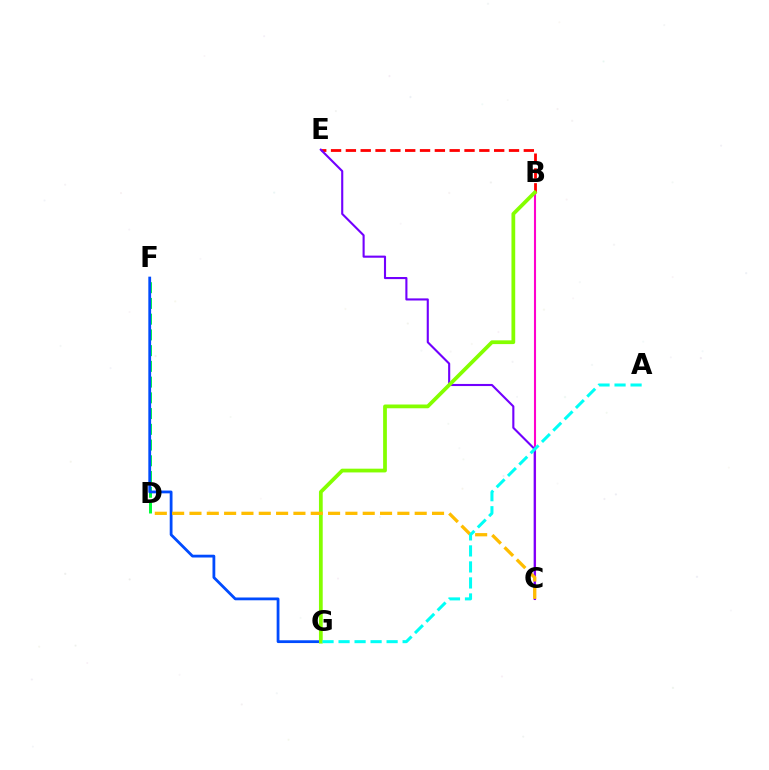{('D', 'F'): [{'color': '#00ff39', 'line_style': 'dashed', 'thickness': 2.14}], ('B', 'E'): [{'color': '#ff0000', 'line_style': 'dashed', 'thickness': 2.01}], ('B', 'C'): [{'color': '#ff00cf', 'line_style': 'solid', 'thickness': 1.51}], ('F', 'G'): [{'color': '#004bff', 'line_style': 'solid', 'thickness': 2.01}], ('C', 'E'): [{'color': '#7200ff', 'line_style': 'solid', 'thickness': 1.52}], ('B', 'G'): [{'color': '#84ff00', 'line_style': 'solid', 'thickness': 2.7}], ('C', 'D'): [{'color': '#ffbd00', 'line_style': 'dashed', 'thickness': 2.35}], ('A', 'G'): [{'color': '#00fff6', 'line_style': 'dashed', 'thickness': 2.18}]}